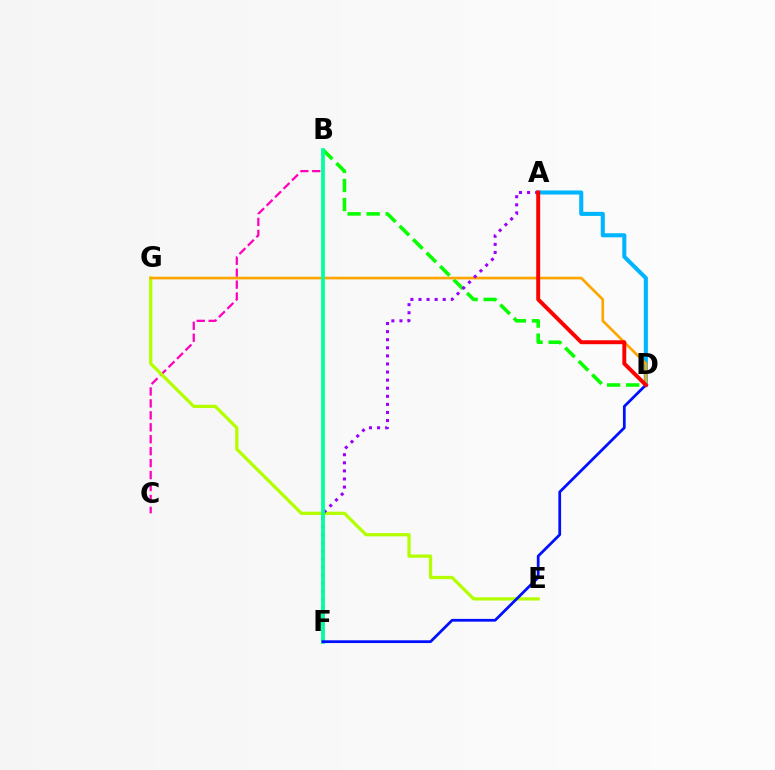{('B', 'C'): [{'color': '#ff00bd', 'line_style': 'dashed', 'thickness': 1.62}], ('B', 'D'): [{'color': '#08ff00', 'line_style': 'dashed', 'thickness': 2.59}], ('E', 'G'): [{'color': '#b3ff00', 'line_style': 'solid', 'thickness': 2.35}], ('A', 'D'): [{'color': '#00b5ff', 'line_style': 'solid', 'thickness': 2.93}, {'color': '#ff0000', 'line_style': 'solid', 'thickness': 2.83}], ('D', 'G'): [{'color': '#ffa500', 'line_style': 'solid', 'thickness': 1.92}], ('A', 'F'): [{'color': '#9b00ff', 'line_style': 'dotted', 'thickness': 2.2}], ('B', 'F'): [{'color': '#00ff9d', 'line_style': 'solid', 'thickness': 2.69}], ('D', 'F'): [{'color': '#0010ff', 'line_style': 'solid', 'thickness': 1.98}]}